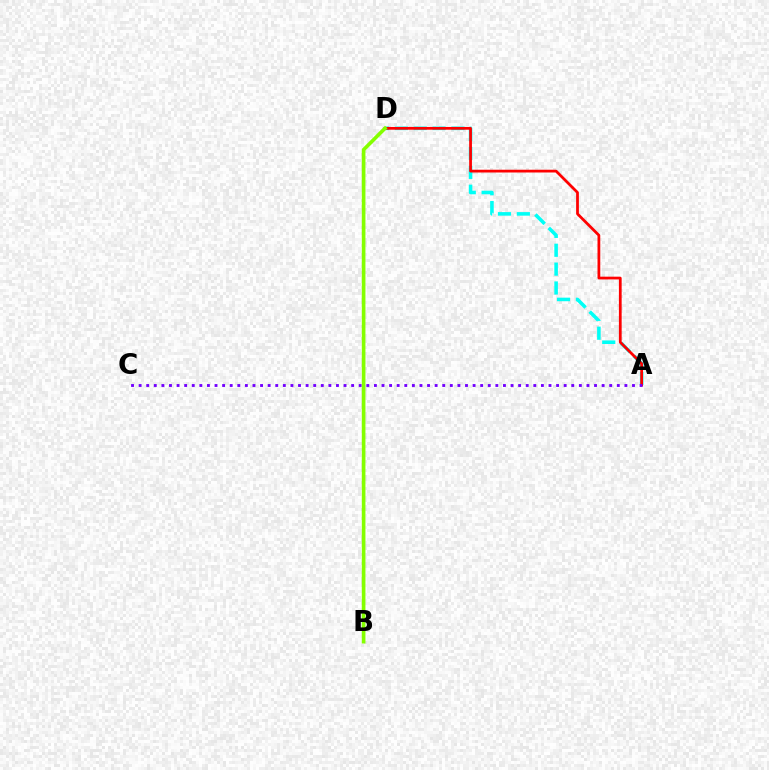{('A', 'D'): [{'color': '#00fff6', 'line_style': 'dashed', 'thickness': 2.56}, {'color': '#ff0000', 'line_style': 'solid', 'thickness': 1.99}], ('A', 'C'): [{'color': '#7200ff', 'line_style': 'dotted', 'thickness': 2.06}], ('B', 'D'): [{'color': '#84ff00', 'line_style': 'solid', 'thickness': 2.62}]}